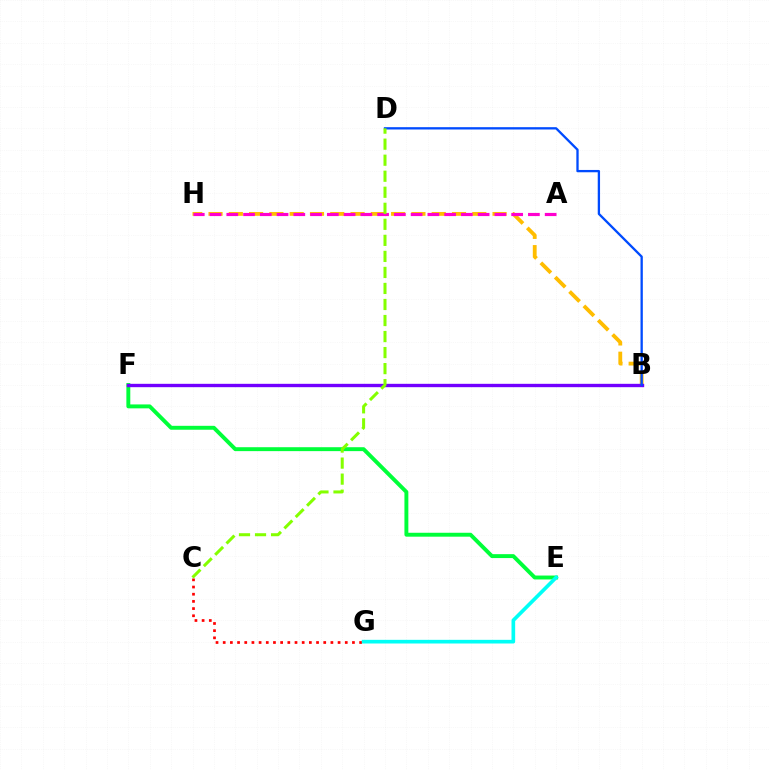{('C', 'G'): [{'color': '#ff0000', 'line_style': 'dotted', 'thickness': 1.95}], ('E', 'F'): [{'color': '#00ff39', 'line_style': 'solid', 'thickness': 2.82}], ('B', 'H'): [{'color': '#ffbd00', 'line_style': 'dashed', 'thickness': 2.76}], ('B', 'F'): [{'color': '#7200ff', 'line_style': 'solid', 'thickness': 2.42}], ('E', 'G'): [{'color': '#00fff6', 'line_style': 'solid', 'thickness': 2.64}], ('B', 'D'): [{'color': '#004bff', 'line_style': 'solid', 'thickness': 1.67}], ('A', 'H'): [{'color': '#ff00cf', 'line_style': 'dashed', 'thickness': 2.28}], ('C', 'D'): [{'color': '#84ff00', 'line_style': 'dashed', 'thickness': 2.18}]}